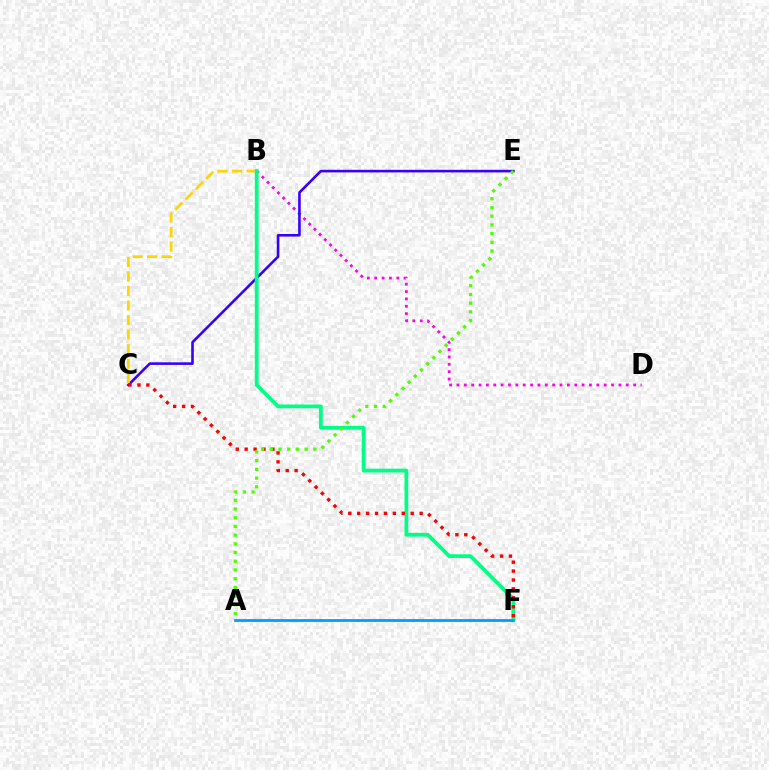{('B', 'D'): [{'color': '#ff00ed', 'line_style': 'dotted', 'thickness': 2.0}], ('C', 'E'): [{'color': '#3700ff', 'line_style': 'solid', 'thickness': 1.87}], ('B', 'C'): [{'color': '#ffd500', 'line_style': 'dashed', 'thickness': 1.98}], ('B', 'F'): [{'color': '#00ff86', 'line_style': 'solid', 'thickness': 2.72}], ('C', 'F'): [{'color': '#ff0000', 'line_style': 'dotted', 'thickness': 2.42}], ('A', 'E'): [{'color': '#4fff00', 'line_style': 'dotted', 'thickness': 2.37}], ('A', 'F'): [{'color': '#009eff', 'line_style': 'solid', 'thickness': 2.01}]}